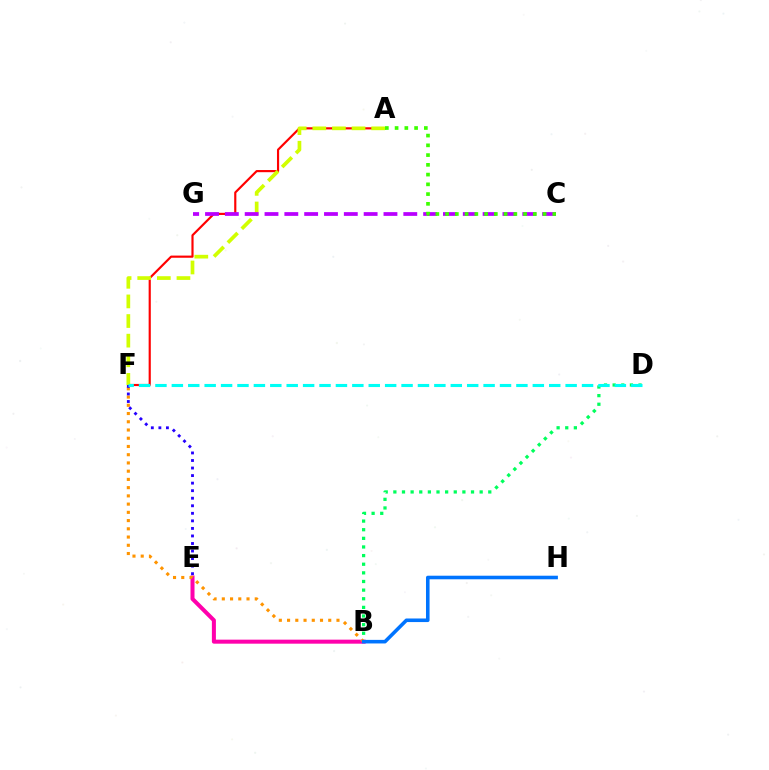{('B', 'E'): [{'color': '#ff00ac', 'line_style': 'solid', 'thickness': 2.9}], ('A', 'F'): [{'color': '#ff0000', 'line_style': 'solid', 'thickness': 1.56}, {'color': '#d1ff00', 'line_style': 'dashed', 'thickness': 2.67}], ('B', 'F'): [{'color': '#ff9400', 'line_style': 'dotted', 'thickness': 2.24}], ('B', 'D'): [{'color': '#00ff5c', 'line_style': 'dotted', 'thickness': 2.34}], ('E', 'F'): [{'color': '#2500ff', 'line_style': 'dotted', 'thickness': 2.05}], ('D', 'F'): [{'color': '#00fff6', 'line_style': 'dashed', 'thickness': 2.23}], ('B', 'H'): [{'color': '#0074ff', 'line_style': 'solid', 'thickness': 2.58}], ('C', 'G'): [{'color': '#b900ff', 'line_style': 'dashed', 'thickness': 2.69}], ('A', 'C'): [{'color': '#3dff00', 'line_style': 'dotted', 'thickness': 2.65}]}